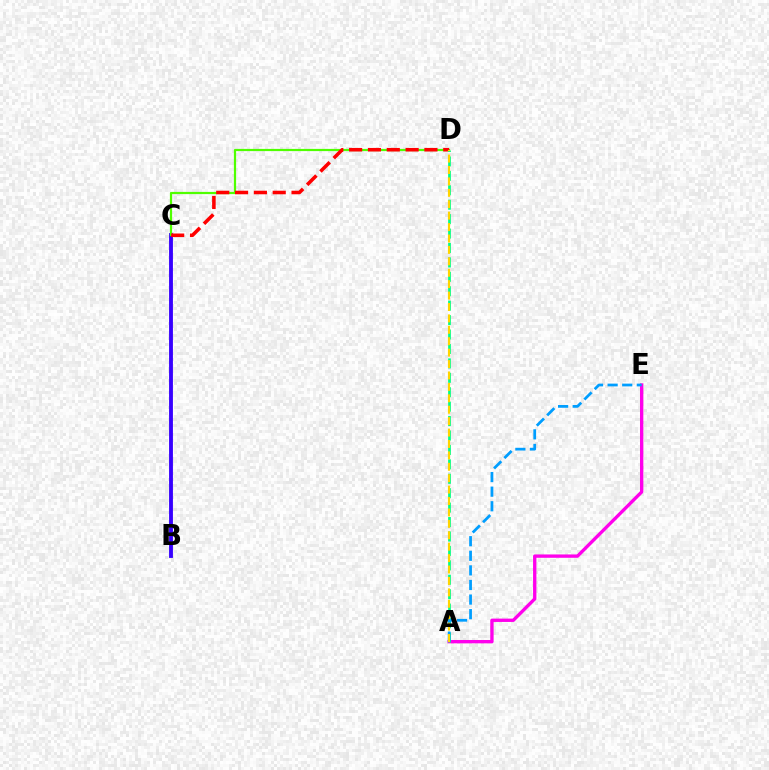{('B', 'C'): [{'color': '#3700ff', 'line_style': 'solid', 'thickness': 2.77}], ('C', 'D'): [{'color': '#4fff00', 'line_style': 'solid', 'thickness': 1.59}, {'color': '#ff0000', 'line_style': 'dashed', 'thickness': 2.56}], ('A', 'E'): [{'color': '#ff00ed', 'line_style': 'solid', 'thickness': 2.4}, {'color': '#009eff', 'line_style': 'dashed', 'thickness': 1.98}], ('A', 'D'): [{'color': '#00ff86', 'line_style': 'dashed', 'thickness': 1.96}, {'color': '#ffd500', 'line_style': 'dashed', 'thickness': 1.55}]}